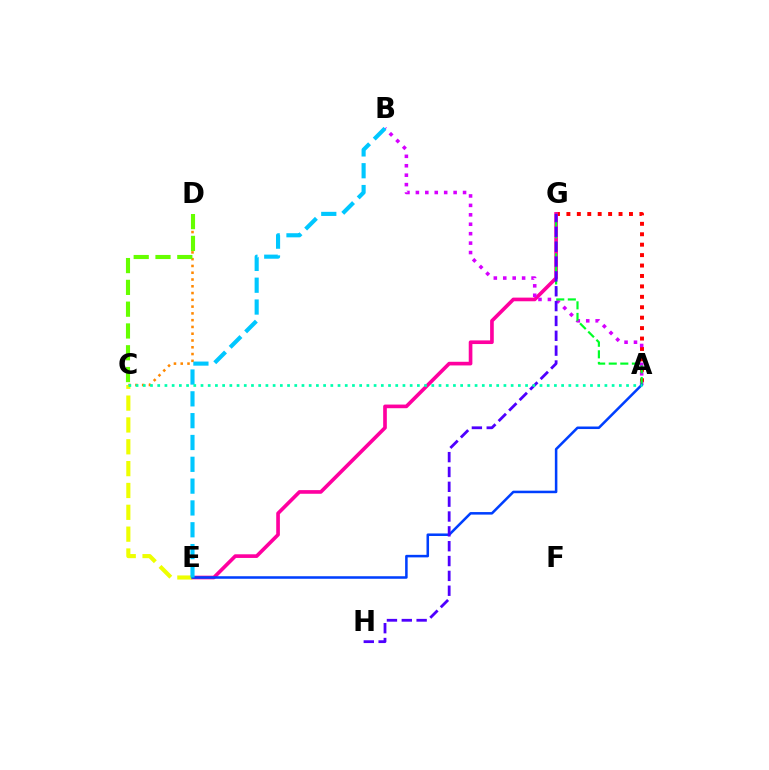{('A', 'G'): [{'color': '#ff0000', 'line_style': 'dotted', 'thickness': 2.83}, {'color': '#00ff27', 'line_style': 'dashed', 'thickness': 1.57}], ('E', 'G'): [{'color': '#ff00a0', 'line_style': 'solid', 'thickness': 2.63}], ('C', 'D'): [{'color': '#ff8800', 'line_style': 'dotted', 'thickness': 1.84}, {'color': '#66ff00', 'line_style': 'dashed', 'thickness': 2.96}], ('A', 'B'): [{'color': '#d600ff', 'line_style': 'dotted', 'thickness': 2.56}], ('C', 'E'): [{'color': '#eeff00', 'line_style': 'dashed', 'thickness': 2.97}], ('A', 'E'): [{'color': '#003fff', 'line_style': 'solid', 'thickness': 1.83}], ('G', 'H'): [{'color': '#4f00ff', 'line_style': 'dashed', 'thickness': 2.02}], ('B', 'E'): [{'color': '#00c7ff', 'line_style': 'dashed', 'thickness': 2.96}], ('A', 'C'): [{'color': '#00ffaf', 'line_style': 'dotted', 'thickness': 1.96}]}